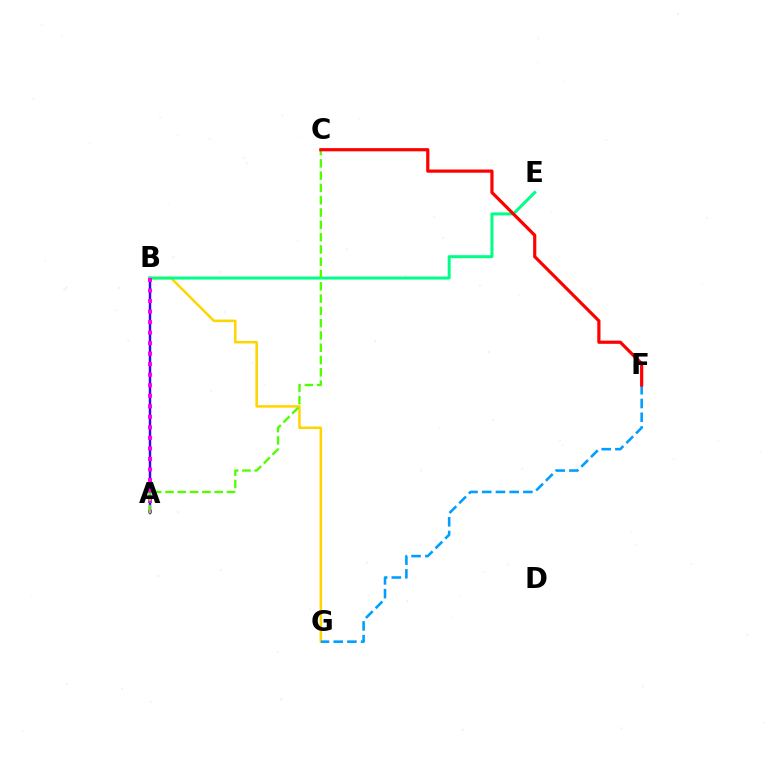{('A', 'B'): [{'color': '#3700ff', 'line_style': 'solid', 'thickness': 1.76}, {'color': '#ff00ed', 'line_style': 'dotted', 'thickness': 2.86}], ('B', 'G'): [{'color': '#ffd500', 'line_style': 'solid', 'thickness': 1.82}], ('B', 'E'): [{'color': '#00ff86', 'line_style': 'solid', 'thickness': 2.15}], ('F', 'G'): [{'color': '#009eff', 'line_style': 'dashed', 'thickness': 1.86}], ('A', 'C'): [{'color': '#4fff00', 'line_style': 'dashed', 'thickness': 1.67}], ('C', 'F'): [{'color': '#ff0000', 'line_style': 'solid', 'thickness': 2.3}]}